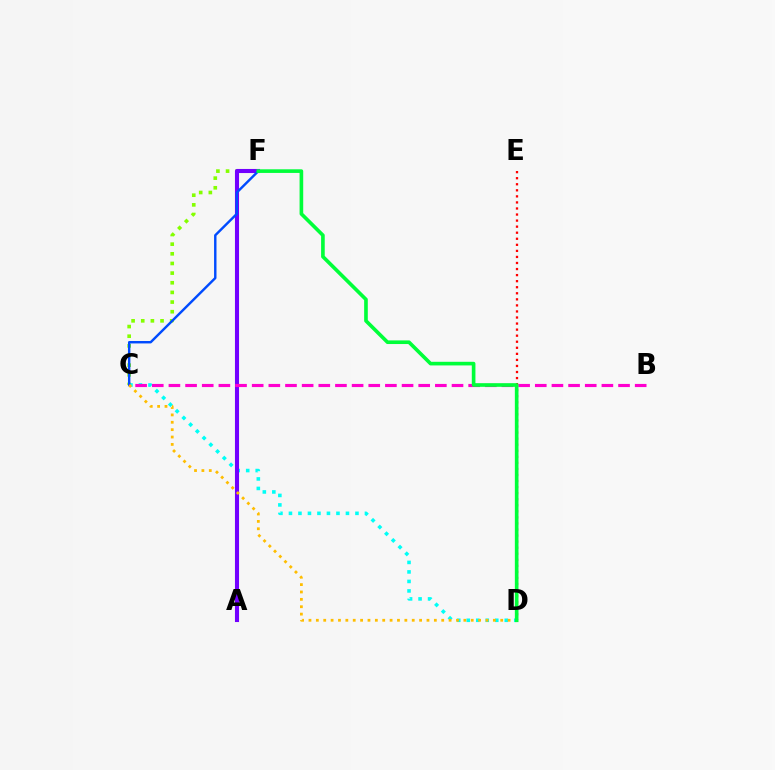{('C', 'F'): [{'color': '#84ff00', 'line_style': 'dotted', 'thickness': 2.62}, {'color': '#004bff', 'line_style': 'solid', 'thickness': 1.74}], ('C', 'D'): [{'color': '#00fff6', 'line_style': 'dotted', 'thickness': 2.58}, {'color': '#ffbd00', 'line_style': 'dotted', 'thickness': 2.0}], ('A', 'F'): [{'color': '#7200ff', 'line_style': 'solid', 'thickness': 2.94}], ('B', 'C'): [{'color': '#ff00cf', 'line_style': 'dashed', 'thickness': 2.26}], ('D', 'E'): [{'color': '#ff0000', 'line_style': 'dotted', 'thickness': 1.65}], ('D', 'F'): [{'color': '#00ff39', 'line_style': 'solid', 'thickness': 2.62}]}